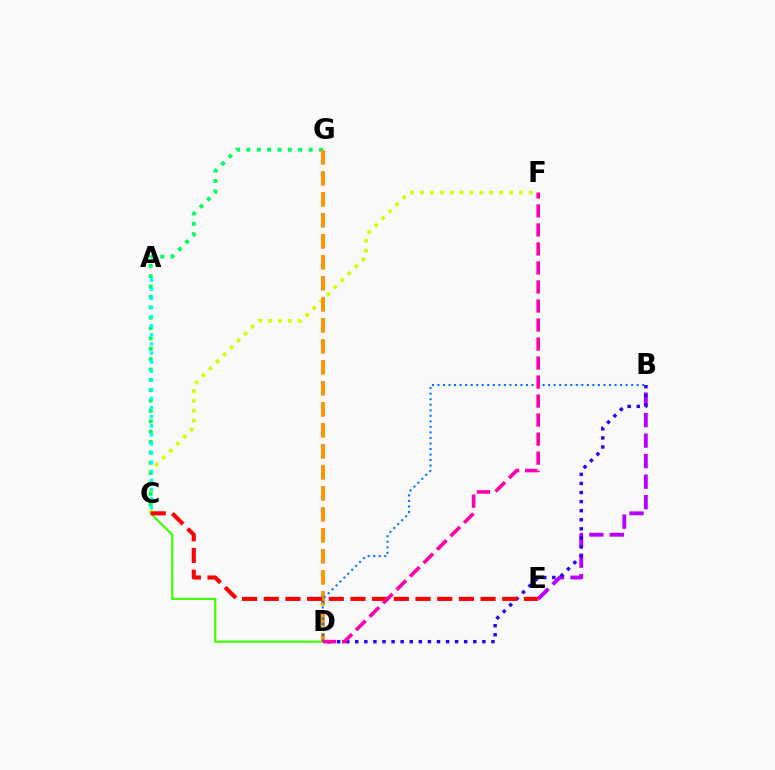{('C', 'D'): [{'color': '#3dff00', 'line_style': 'solid', 'thickness': 1.56}], ('C', 'F'): [{'color': '#d1ff00', 'line_style': 'dotted', 'thickness': 2.69}], ('C', 'G'): [{'color': '#00ff5c', 'line_style': 'dotted', 'thickness': 2.82}], ('D', 'G'): [{'color': '#ff9400', 'line_style': 'dashed', 'thickness': 2.85}], ('B', 'E'): [{'color': '#b900ff', 'line_style': 'dashed', 'thickness': 2.79}], ('A', 'C'): [{'color': '#00fff6', 'line_style': 'dotted', 'thickness': 2.47}], ('B', 'D'): [{'color': '#2500ff', 'line_style': 'dotted', 'thickness': 2.47}, {'color': '#0074ff', 'line_style': 'dotted', 'thickness': 1.5}], ('C', 'E'): [{'color': '#ff0000', 'line_style': 'dashed', 'thickness': 2.95}], ('D', 'F'): [{'color': '#ff00ac', 'line_style': 'dashed', 'thickness': 2.58}]}